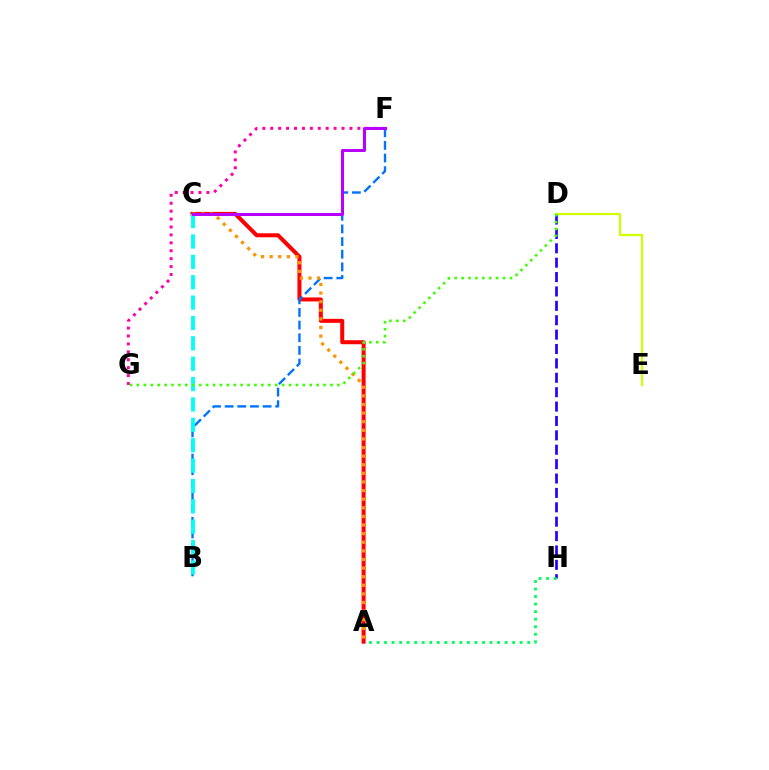{('A', 'C'): [{'color': '#ff0000', 'line_style': 'solid', 'thickness': 2.88}, {'color': '#ff9400', 'line_style': 'dotted', 'thickness': 2.34}], ('D', 'H'): [{'color': '#2500ff', 'line_style': 'dashed', 'thickness': 1.95}], ('D', 'E'): [{'color': '#d1ff00', 'line_style': 'solid', 'thickness': 1.6}], ('B', 'F'): [{'color': '#0074ff', 'line_style': 'dashed', 'thickness': 1.72}], ('A', 'H'): [{'color': '#00ff5c', 'line_style': 'dotted', 'thickness': 2.05}], ('F', 'G'): [{'color': '#ff00ac', 'line_style': 'dotted', 'thickness': 2.15}], ('B', 'C'): [{'color': '#00fff6', 'line_style': 'dashed', 'thickness': 2.77}], ('D', 'G'): [{'color': '#3dff00', 'line_style': 'dotted', 'thickness': 1.88}], ('C', 'F'): [{'color': '#b900ff', 'line_style': 'solid', 'thickness': 2.18}]}